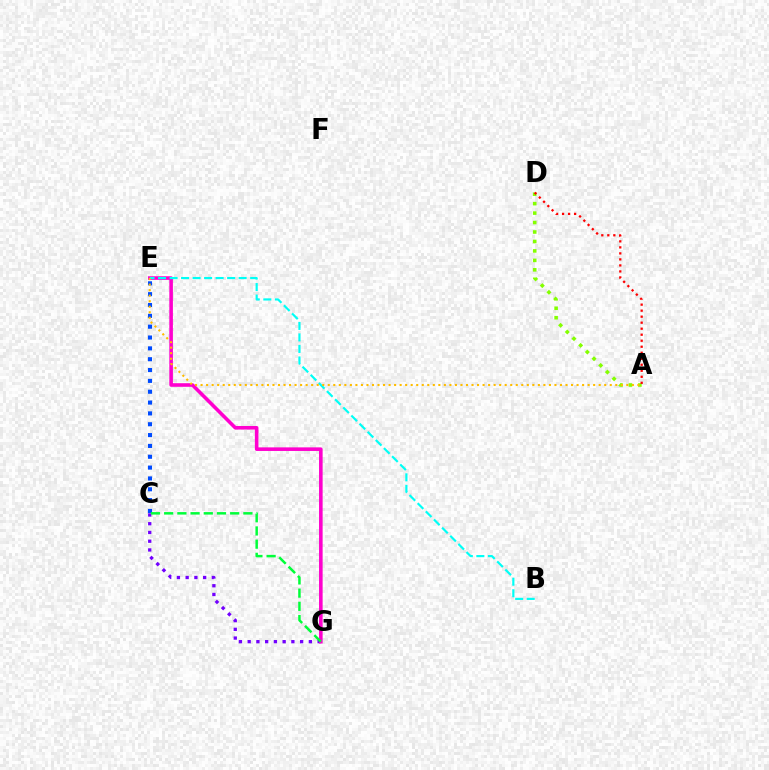{('A', 'D'): [{'color': '#84ff00', 'line_style': 'dotted', 'thickness': 2.57}, {'color': '#ff0000', 'line_style': 'dotted', 'thickness': 1.63}], ('C', 'E'): [{'color': '#004bff', 'line_style': 'dotted', 'thickness': 2.94}], ('C', 'G'): [{'color': '#7200ff', 'line_style': 'dotted', 'thickness': 2.38}, {'color': '#00ff39', 'line_style': 'dashed', 'thickness': 1.79}], ('E', 'G'): [{'color': '#ff00cf', 'line_style': 'solid', 'thickness': 2.59}], ('B', 'E'): [{'color': '#00fff6', 'line_style': 'dashed', 'thickness': 1.56}], ('A', 'E'): [{'color': '#ffbd00', 'line_style': 'dotted', 'thickness': 1.5}]}